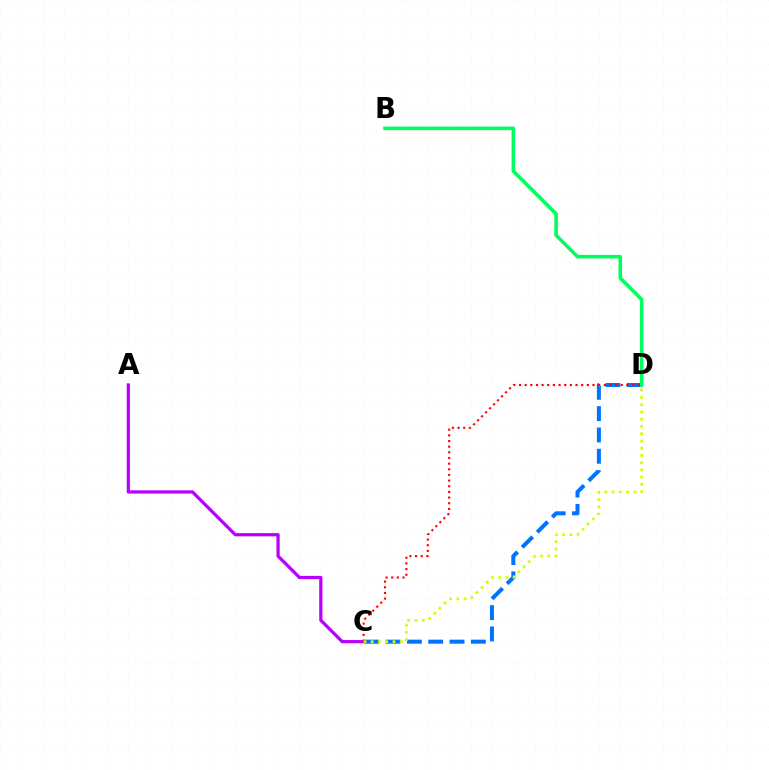{('C', 'D'): [{'color': '#0074ff', 'line_style': 'dashed', 'thickness': 2.9}, {'color': '#ff0000', 'line_style': 'dotted', 'thickness': 1.54}, {'color': '#d1ff00', 'line_style': 'dotted', 'thickness': 1.97}], ('A', 'C'): [{'color': '#b900ff', 'line_style': 'solid', 'thickness': 2.33}], ('B', 'D'): [{'color': '#00ff5c', 'line_style': 'solid', 'thickness': 2.56}]}